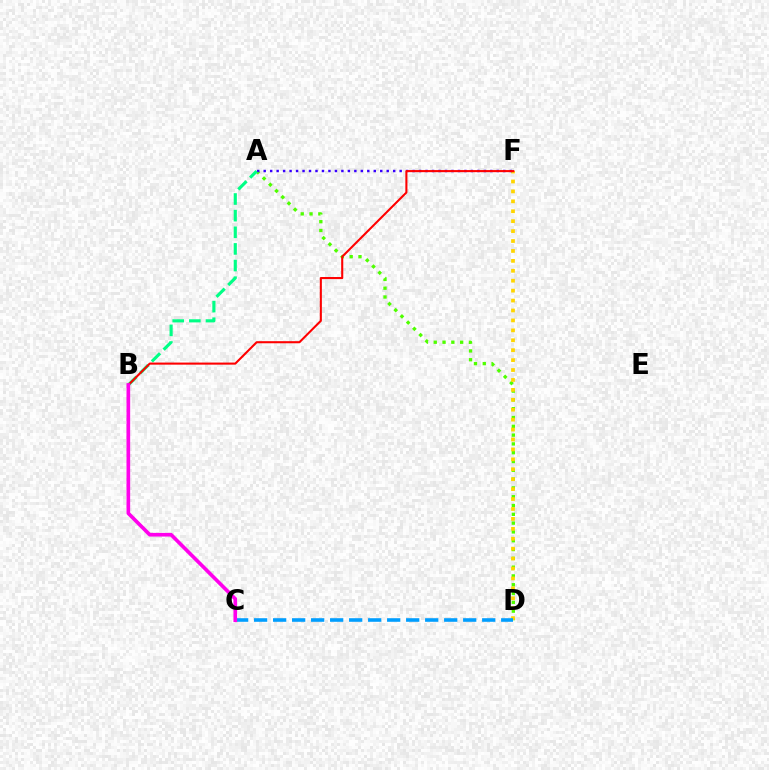{('A', 'D'): [{'color': '#4fff00', 'line_style': 'dotted', 'thickness': 2.39}], ('D', 'F'): [{'color': '#ffd500', 'line_style': 'dotted', 'thickness': 2.7}], ('C', 'D'): [{'color': '#009eff', 'line_style': 'dashed', 'thickness': 2.58}], ('A', 'F'): [{'color': '#3700ff', 'line_style': 'dotted', 'thickness': 1.76}], ('A', 'B'): [{'color': '#00ff86', 'line_style': 'dashed', 'thickness': 2.26}], ('B', 'F'): [{'color': '#ff0000', 'line_style': 'solid', 'thickness': 1.5}], ('B', 'C'): [{'color': '#ff00ed', 'line_style': 'solid', 'thickness': 2.63}]}